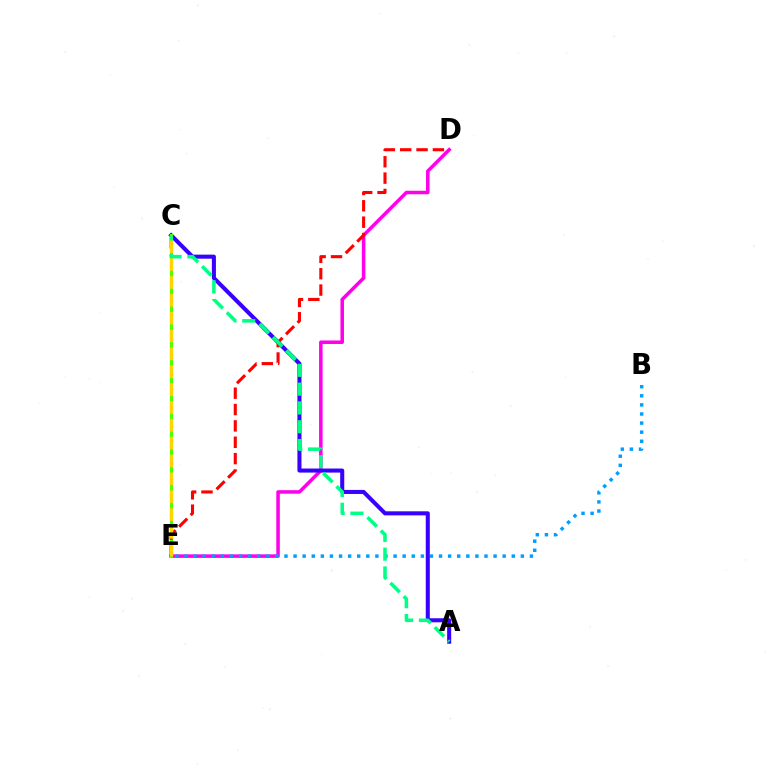{('D', 'E'): [{'color': '#ff00ed', 'line_style': 'solid', 'thickness': 2.53}, {'color': '#ff0000', 'line_style': 'dashed', 'thickness': 2.22}], ('B', 'E'): [{'color': '#009eff', 'line_style': 'dotted', 'thickness': 2.47}], ('A', 'C'): [{'color': '#3700ff', 'line_style': 'solid', 'thickness': 2.92}, {'color': '#00ff86', 'line_style': 'dashed', 'thickness': 2.55}], ('C', 'E'): [{'color': '#4fff00', 'line_style': 'solid', 'thickness': 2.24}, {'color': '#ffd500', 'line_style': 'dashed', 'thickness': 2.43}]}